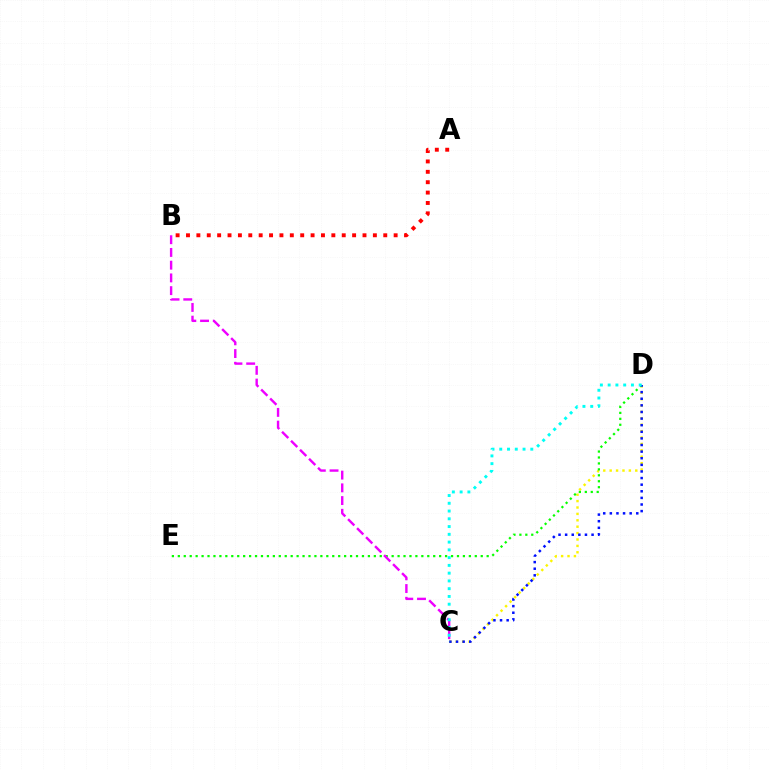{('C', 'D'): [{'color': '#fcf500', 'line_style': 'dotted', 'thickness': 1.74}, {'color': '#0010ff', 'line_style': 'dotted', 'thickness': 1.8}, {'color': '#00fff6', 'line_style': 'dotted', 'thickness': 2.11}], ('D', 'E'): [{'color': '#08ff00', 'line_style': 'dotted', 'thickness': 1.61}], ('B', 'C'): [{'color': '#ee00ff', 'line_style': 'dashed', 'thickness': 1.73}], ('A', 'B'): [{'color': '#ff0000', 'line_style': 'dotted', 'thickness': 2.82}]}